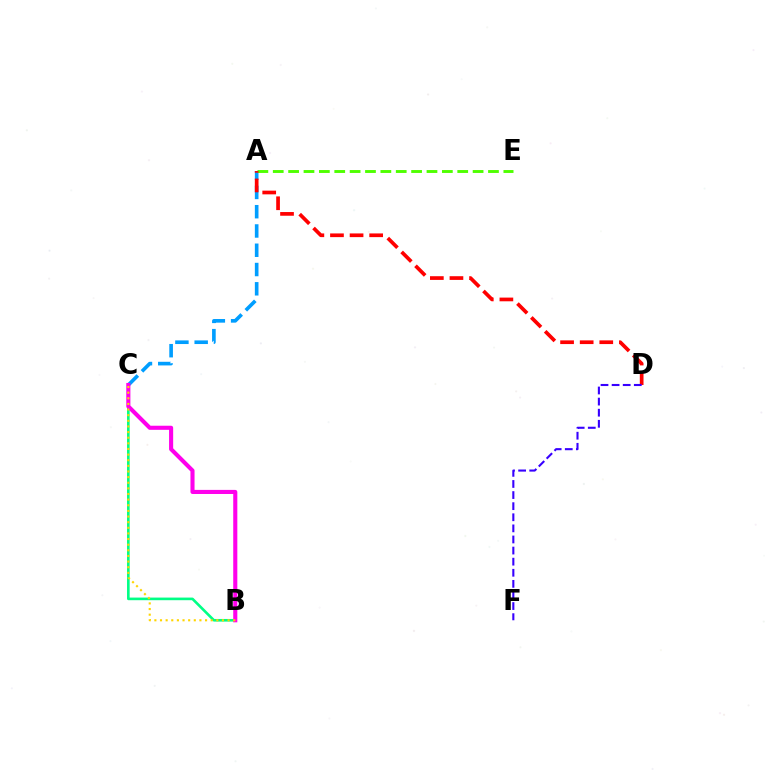{('B', 'C'): [{'color': '#00ff86', 'line_style': 'solid', 'thickness': 1.89}, {'color': '#ff00ed', 'line_style': 'solid', 'thickness': 2.95}, {'color': '#ffd500', 'line_style': 'dotted', 'thickness': 1.53}], ('A', 'C'): [{'color': '#009eff', 'line_style': 'dashed', 'thickness': 2.62}], ('A', 'E'): [{'color': '#4fff00', 'line_style': 'dashed', 'thickness': 2.09}], ('A', 'D'): [{'color': '#ff0000', 'line_style': 'dashed', 'thickness': 2.66}], ('D', 'F'): [{'color': '#3700ff', 'line_style': 'dashed', 'thickness': 1.51}]}